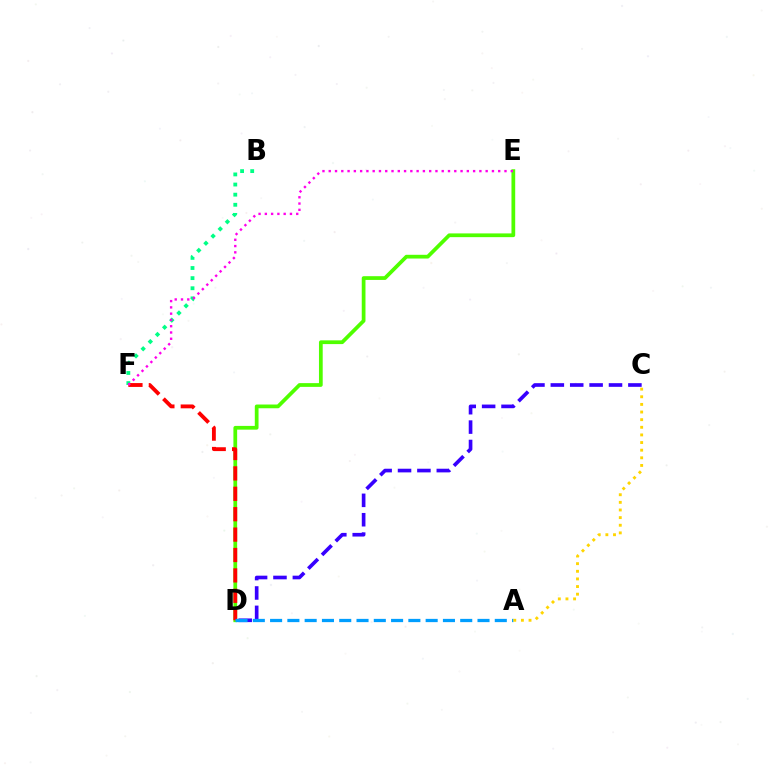{('B', 'F'): [{'color': '#00ff86', 'line_style': 'dotted', 'thickness': 2.75}], ('D', 'E'): [{'color': '#4fff00', 'line_style': 'solid', 'thickness': 2.69}], ('C', 'D'): [{'color': '#3700ff', 'line_style': 'dashed', 'thickness': 2.63}], ('D', 'F'): [{'color': '#ff0000', 'line_style': 'dashed', 'thickness': 2.77}], ('A', 'D'): [{'color': '#009eff', 'line_style': 'dashed', 'thickness': 2.35}], ('E', 'F'): [{'color': '#ff00ed', 'line_style': 'dotted', 'thickness': 1.71}], ('A', 'C'): [{'color': '#ffd500', 'line_style': 'dotted', 'thickness': 2.07}]}